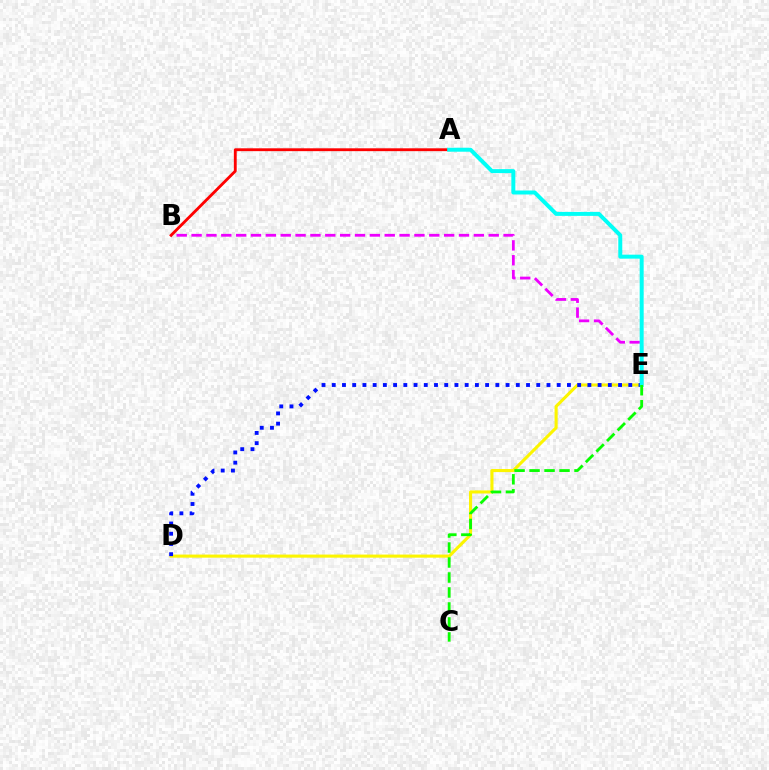{('D', 'E'): [{'color': '#fcf500', 'line_style': 'solid', 'thickness': 2.22}, {'color': '#0010ff', 'line_style': 'dotted', 'thickness': 2.78}], ('B', 'E'): [{'color': '#ee00ff', 'line_style': 'dashed', 'thickness': 2.02}], ('A', 'B'): [{'color': '#ff0000', 'line_style': 'solid', 'thickness': 2.05}], ('A', 'E'): [{'color': '#00fff6', 'line_style': 'solid', 'thickness': 2.86}], ('C', 'E'): [{'color': '#08ff00', 'line_style': 'dashed', 'thickness': 2.04}]}